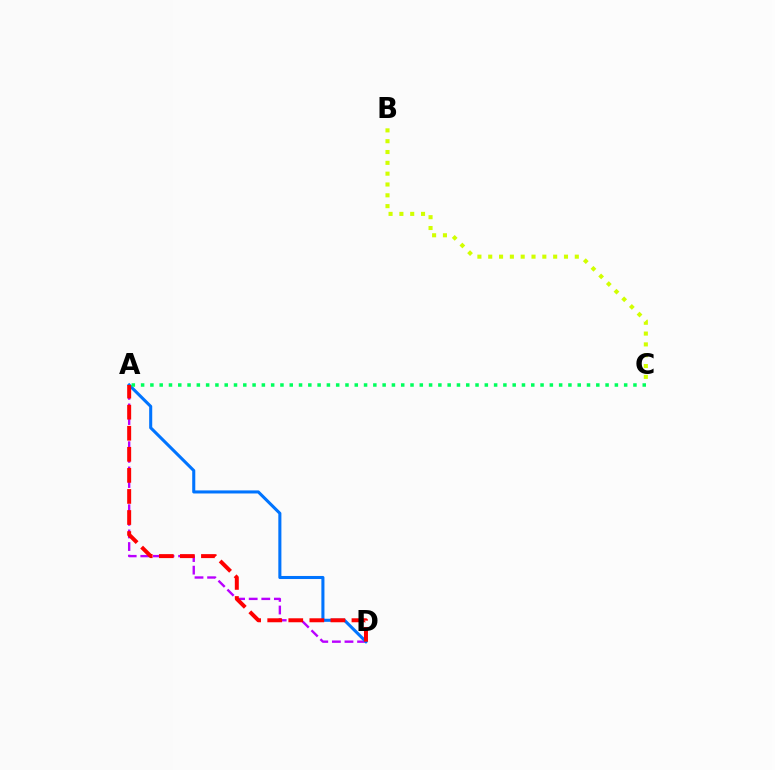{('A', 'D'): [{'color': '#b900ff', 'line_style': 'dashed', 'thickness': 1.71}, {'color': '#0074ff', 'line_style': 'solid', 'thickness': 2.21}, {'color': '#ff0000', 'line_style': 'dashed', 'thickness': 2.86}], ('B', 'C'): [{'color': '#d1ff00', 'line_style': 'dotted', 'thickness': 2.94}], ('A', 'C'): [{'color': '#00ff5c', 'line_style': 'dotted', 'thickness': 2.52}]}